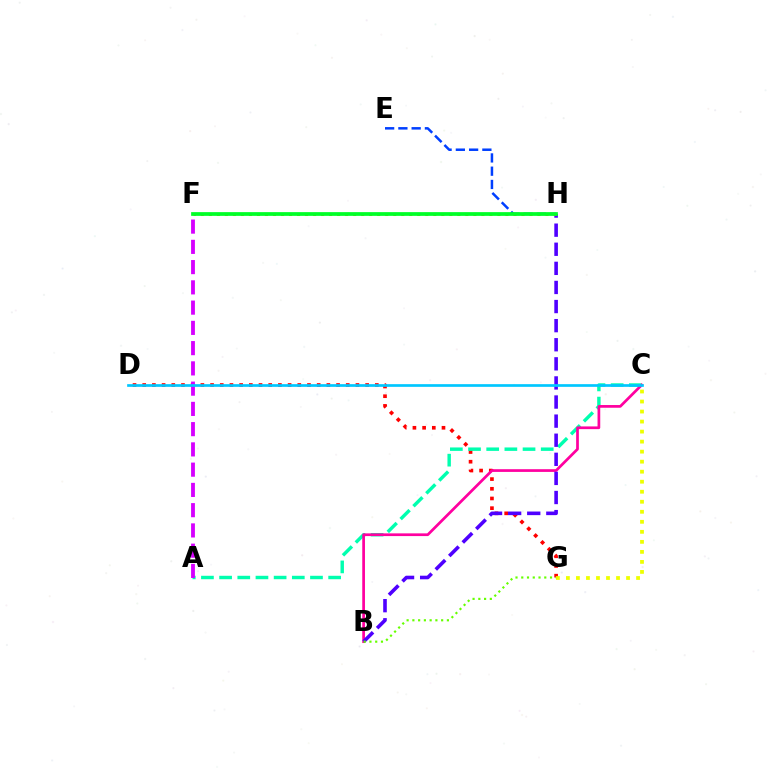{('D', 'G'): [{'color': '#ff0000', 'line_style': 'dotted', 'thickness': 2.63}], ('A', 'C'): [{'color': '#00ffaf', 'line_style': 'dashed', 'thickness': 2.47}], ('B', 'C'): [{'color': '#ff00a0', 'line_style': 'solid', 'thickness': 1.96}], ('C', 'G'): [{'color': '#eeff00', 'line_style': 'dotted', 'thickness': 2.72}], ('E', 'H'): [{'color': '#003fff', 'line_style': 'dashed', 'thickness': 1.8}], ('B', 'H'): [{'color': '#4f00ff', 'line_style': 'dashed', 'thickness': 2.59}], ('F', 'H'): [{'color': '#ff8800', 'line_style': 'dotted', 'thickness': 2.18}, {'color': '#00ff27', 'line_style': 'solid', 'thickness': 2.69}], ('A', 'F'): [{'color': '#d600ff', 'line_style': 'dashed', 'thickness': 2.75}], ('C', 'D'): [{'color': '#00c7ff', 'line_style': 'solid', 'thickness': 1.93}], ('B', 'G'): [{'color': '#66ff00', 'line_style': 'dotted', 'thickness': 1.56}]}